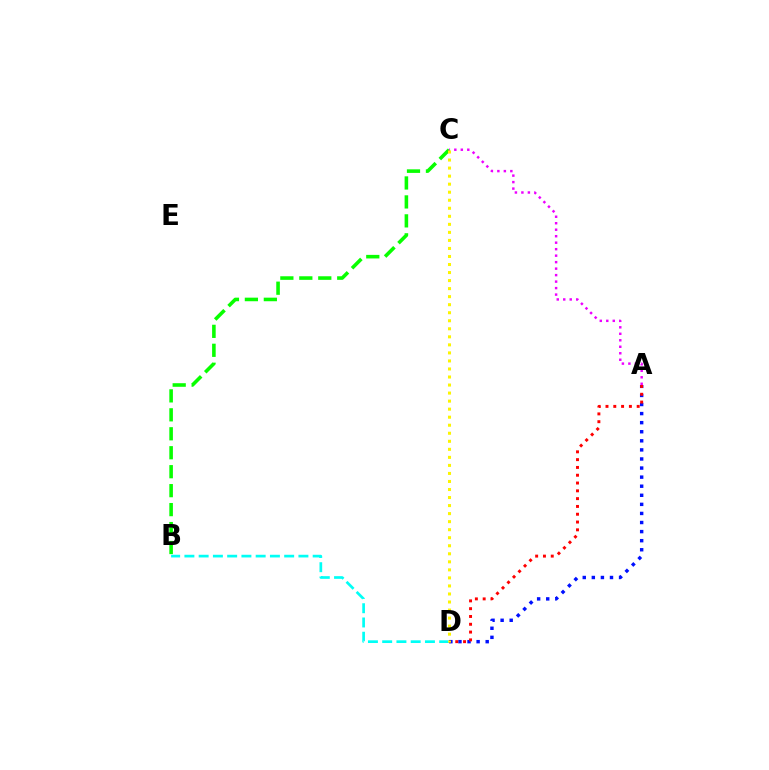{('A', 'D'): [{'color': '#0010ff', 'line_style': 'dotted', 'thickness': 2.47}, {'color': '#ff0000', 'line_style': 'dotted', 'thickness': 2.12}], ('B', 'C'): [{'color': '#08ff00', 'line_style': 'dashed', 'thickness': 2.58}], ('B', 'D'): [{'color': '#00fff6', 'line_style': 'dashed', 'thickness': 1.94}], ('A', 'C'): [{'color': '#ee00ff', 'line_style': 'dotted', 'thickness': 1.76}], ('C', 'D'): [{'color': '#fcf500', 'line_style': 'dotted', 'thickness': 2.18}]}